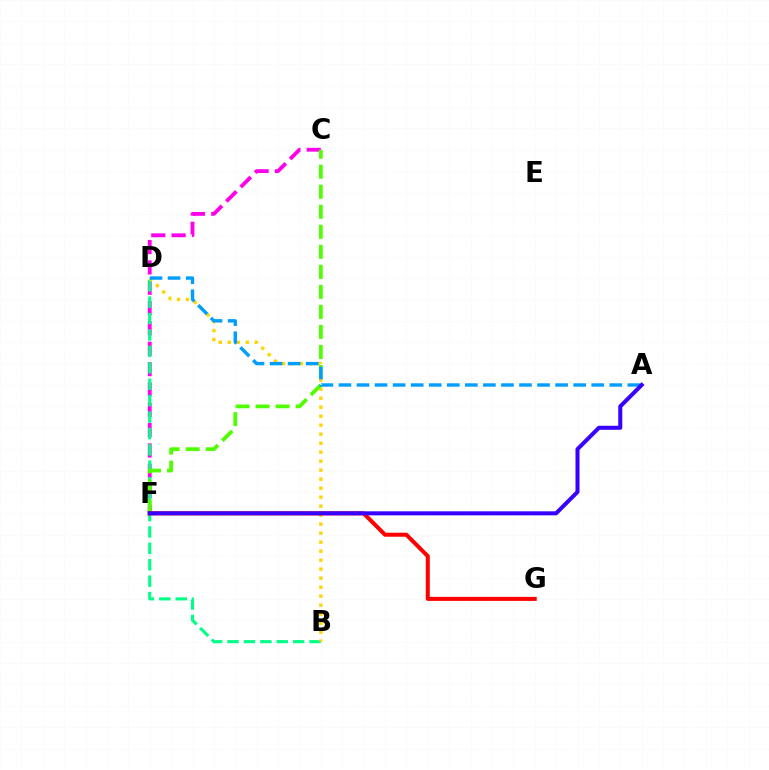{('C', 'F'): [{'color': '#ff00ed', 'line_style': 'dashed', 'thickness': 2.76}, {'color': '#4fff00', 'line_style': 'dashed', 'thickness': 2.72}], ('B', 'D'): [{'color': '#00ff86', 'line_style': 'dashed', 'thickness': 2.23}, {'color': '#ffd500', 'line_style': 'dotted', 'thickness': 2.44}], ('F', 'G'): [{'color': '#ff0000', 'line_style': 'solid', 'thickness': 2.9}], ('A', 'D'): [{'color': '#009eff', 'line_style': 'dashed', 'thickness': 2.45}], ('A', 'F'): [{'color': '#3700ff', 'line_style': 'solid', 'thickness': 2.9}]}